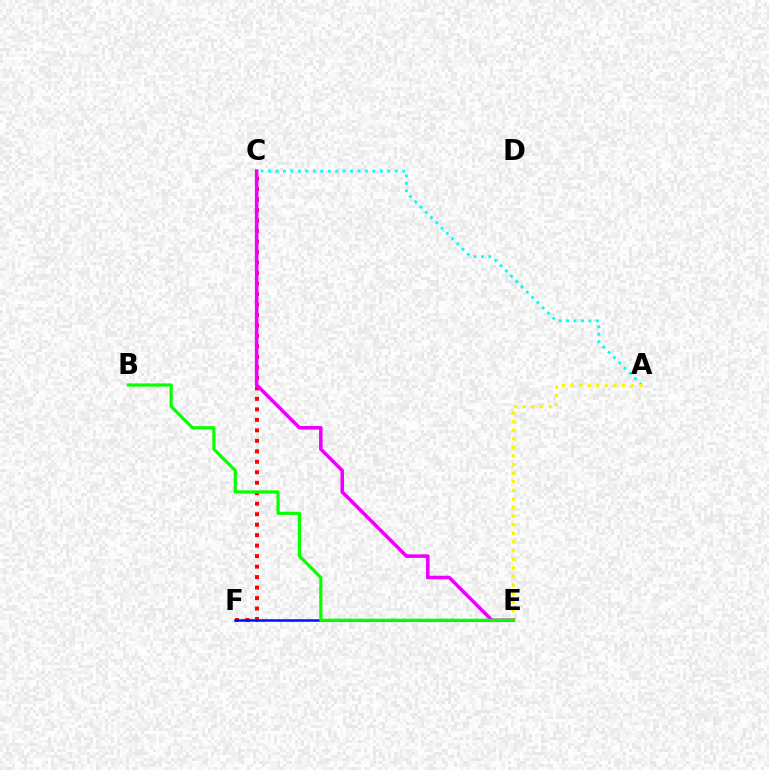{('C', 'F'): [{'color': '#ff0000', 'line_style': 'dotted', 'thickness': 2.85}], ('E', 'F'): [{'color': '#0010ff', 'line_style': 'solid', 'thickness': 1.81}], ('A', 'C'): [{'color': '#00fff6', 'line_style': 'dotted', 'thickness': 2.02}], ('A', 'E'): [{'color': '#fcf500', 'line_style': 'dotted', 'thickness': 2.34}], ('C', 'E'): [{'color': '#ee00ff', 'line_style': 'solid', 'thickness': 2.57}], ('B', 'E'): [{'color': '#08ff00', 'line_style': 'solid', 'thickness': 2.3}]}